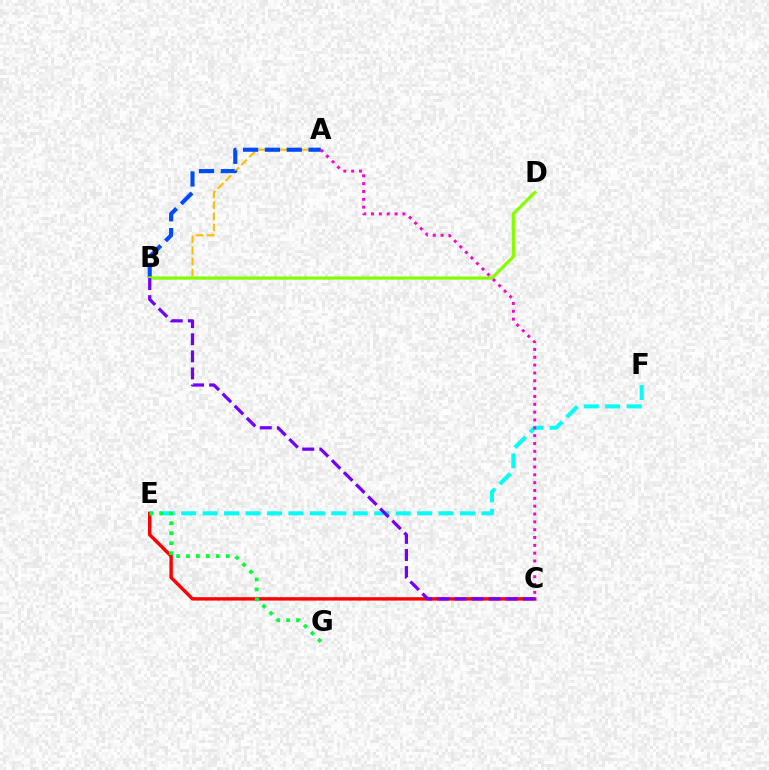{('A', 'B'): [{'color': '#ffbd00', 'line_style': 'dashed', 'thickness': 1.51}, {'color': '#004bff', 'line_style': 'dashed', 'thickness': 2.97}], ('C', 'E'): [{'color': '#ff0000', 'line_style': 'solid', 'thickness': 2.45}], ('E', 'F'): [{'color': '#00fff6', 'line_style': 'dashed', 'thickness': 2.91}], ('B', 'D'): [{'color': '#84ff00', 'line_style': 'solid', 'thickness': 2.33}], ('B', 'C'): [{'color': '#7200ff', 'line_style': 'dashed', 'thickness': 2.32}], ('E', 'G'): [{'color': '#00ff39', 'line_style': 'dotted', 'thickness': 2.7}], ('A', 'C'): [{'color': '#ff00cf', 'line_style': 'dotted', 'thickness': 2.13}]}